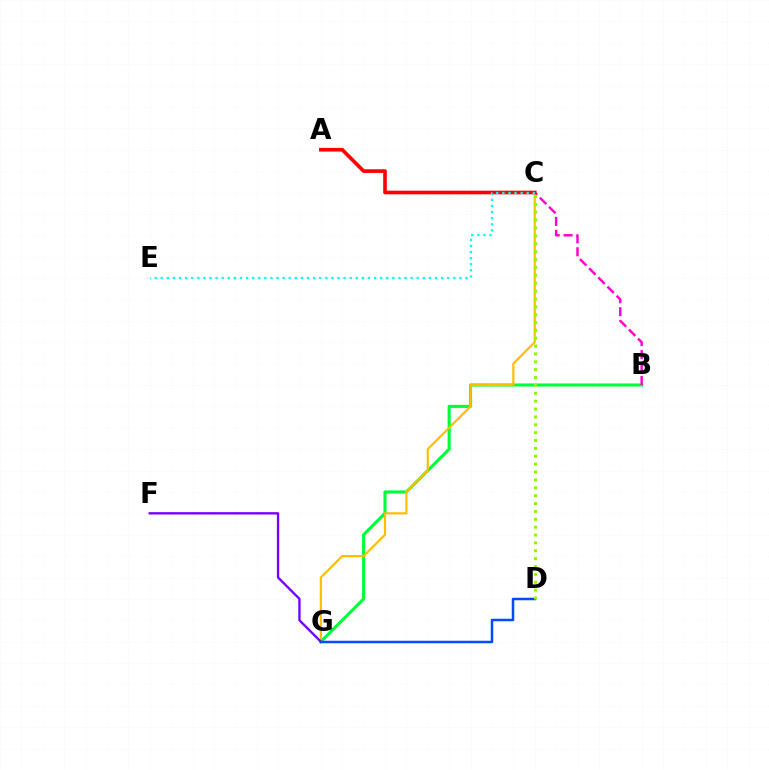{('B', 'G'): [{'color': '#00ff39', 'line_style': 'solid', 'thickness': 2.24}], ('B', 'C'): [{'color': '#ff00cf', 'line_style': 'dashed', 'thickness': 1.76}], ('C', 'G'): [{'color': '#ffbd00', 'line_style': 'solid', 'thickness': 1.57}], ('F', 'G'): [{'color': '#7200ff', 'line_style': 'solid', 'thickness': 1.69}], ('D', 'G'): [{'color': '#004bff', 'line_style': 'solid', 'thickness': 1.8}], ('A', 'C'): [{'color': '#ff0000', 'line_style': 'solid', 'thickness': 2.64}], ('C', 'D'): [{'color': '#84ff00', 'line_style': 'dotted', 'thickness': 2.14}], ('C', 'E'): [{'color': '#00fff6', 'line_style': 'dotted', 'thickness': 1.66}]}